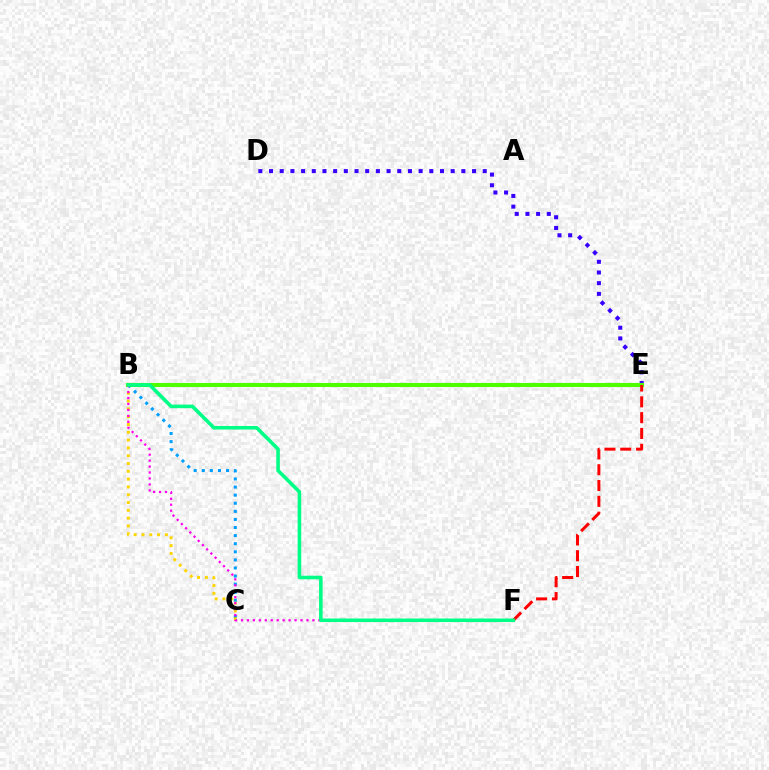{('B', 'C'): [{'color': '#009eff', 'line_style': 'dotted', 'thickness': 2.2}, {'color': '#ffd500', 'line_style': 'dotted', 'thickness': 2.12}], ('D', 'E'): [{'color': '#3700ff', 'line_style': 'dotted', 'thickness': 2.9}], ('B', 'E'): [{'color': '#4fff00', 'line_style': 'solid', 'thickness': 2.93}], ('B', 'F'): [{'color': '#ff00ed', 'line_style': 'dotted', 'thickness': 1.62}, {'color': '#00ff86', 'line_style': 'solid', 'thickness': 2.57}], ('E', 'F'): [{'color': '#ff0000', 'line_style': 'dashed', 'thickness': 2.15}]}